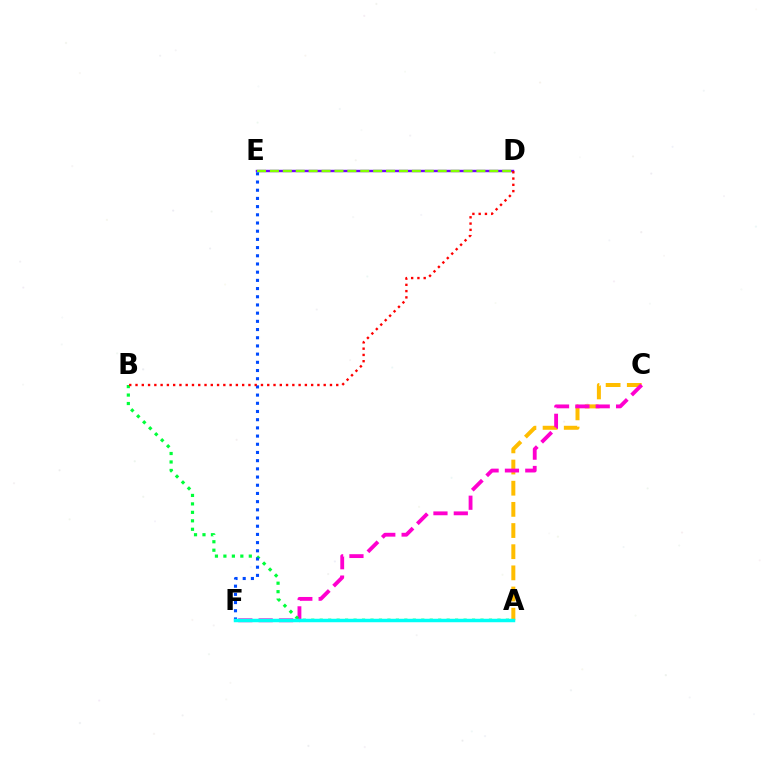{('D', 'E'): [{'color': '#7200ff', 'line_style': 'solid', 'thickness': 1.74}, {'color': '#84ff00', 'line_style': 'dashed', 'thickness': 1.75}], ('A', 'C'): [{'color': '#ffbd00', 'line_style': 'dashed', 'thickness': 2.87}], ('C', 'F'): [{'color': '#ff00cf', 'line_style': 'dashed', 'thickness': 2.76}], ('A', 'B'): [{'color': '#00ff39', 'line_style': 'dotted', 'thickness': 2.3}], ('E', 'F'): [{'color': '#004bff', 'line_style': 'dotted', 'thickness': 2.23}], ('B', 'D'): [{'color': '#ff0000', 'line_style': 'dotted', 'thickness': 1.7}], ('A', 'F'): [{'color': '#00fff6', 'line_style': 'solid', 'thickness': 2.5}]}